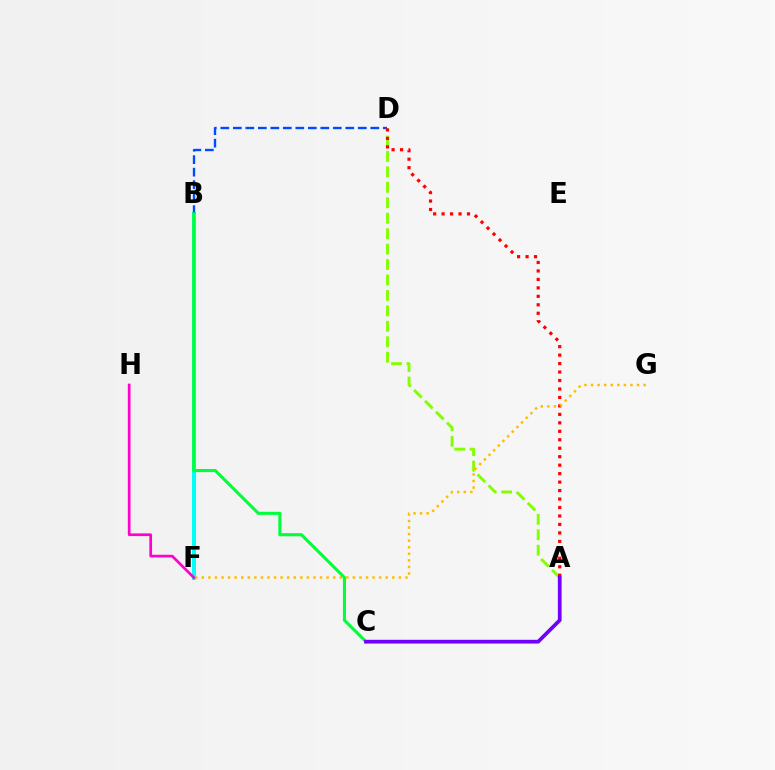{('B', 'F'): [{'color': '#00fff6', 'line_style': 'solid', 'thickness': 2.9}], ('A', 'D'): [{'color': '#84ff00', 'line_style': 'dashed', 'thickness': 2.1}, {'color': '#ff0000', 'line_style': 'dotted', 'thickness': 2.3}], ('B', 'D'): [{'color': '#004bff', 'line_style': 'dashed', 'thickness': 1.7}], ('F', 'G'): [{'color': '#ffbd00', 'line_style': 'dotted', 'thickness': 1.78}], ('B', 'C'): [{'color': '#00ff39', 'line_style': 'solid', 'thickness': 2.22}], ('F', 'H'): [{'color': '#ff00cf', 'line_style': 'solid', 'thickness': 1.95}], ('A', 'C'): [{'color': '#7200ff', 'line_style': 'solid', 'thickness': 2.69}]}